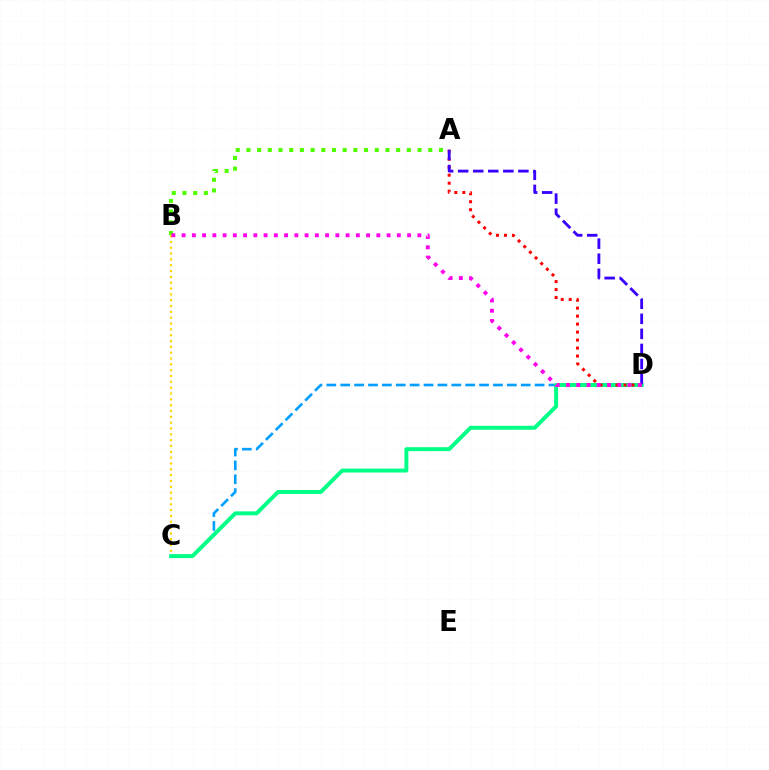{('B', 'C'): [{'color': '#ffd500', 'line_style': 'dotted', 'thickness': 1.58}], ('C', 'D'): [{'color': '#009eff', 'line_style': 'dashed', 'thickness': 1.89}, {'color': '#00ff86', 'line_style': 'solid', 'thickness': 2.84}], ('A', 'D'): [{'color': '#ff0000', 'line_style': 'dotted', 'thickness': 2.17}, {'color': '#3700ff', 'line_style': 'dashed', 'thickness': 2.05}], ('A', 'B'): [{'color': '#4fff00', 'line_style': 'dotted', 'thickness': 2.91}], ('B', 'D'): [{'color': '#ff00ed', 'line_style': 'dotted', 'thickness': 2.78}]}